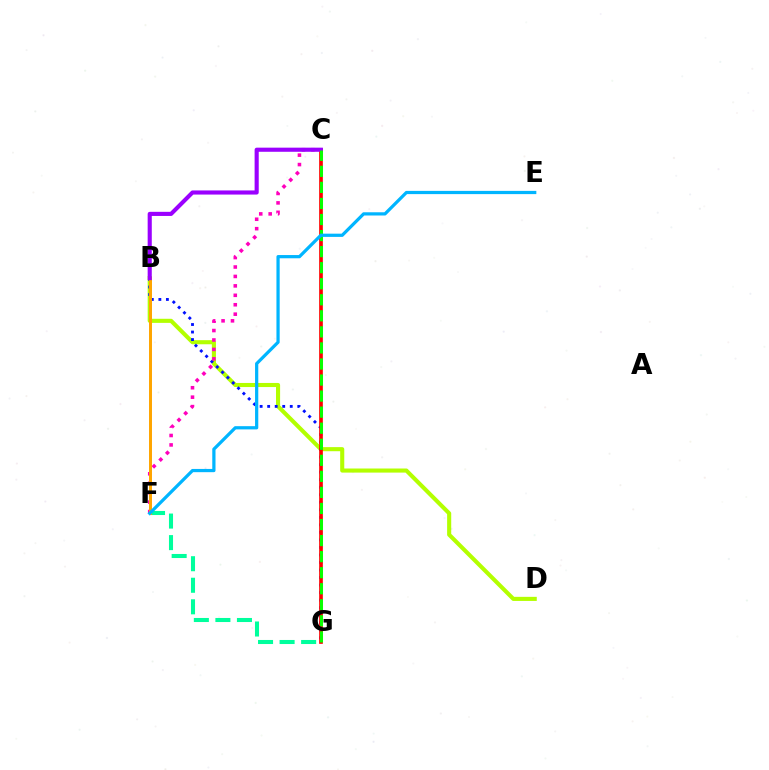{('B', 'D'): [{'color': '#b3ff00', 'line_style': 'solid', 'thickness': 2.95}], ('B', 'G'): [{'color': '#0010ff', 'line_style': 'dotted', 'thickness': 2.05}], ('F', 'G'): [{'color': '#00ff9d', 'line_style': 'dashed', 'thickness': 2.93}], ('C', 'G'): [{'color': '#ff0000', 'line_style': 'solid', 'thickness': 2.64}, {'color': '#08ff00', 'line_style': 'dashed', 'thickness': 2.18}], ('C', 'F'): [{'color': '#ff00bd', 'line_style': 'dotted', 'thickness': 2.56}], ('B', 'F'): [{'color': '#ffa500', 'line_style': 'solid', 'thickness': 2.14}], ('B', 'C'): [{'color': '#9b00ff', 'line_style': 'solid', 'thickness': 2.97}], ('E', 'F'): [{'color': '#00b5ff', 'line_style': 'solid', 'thickness': 2.33}]}